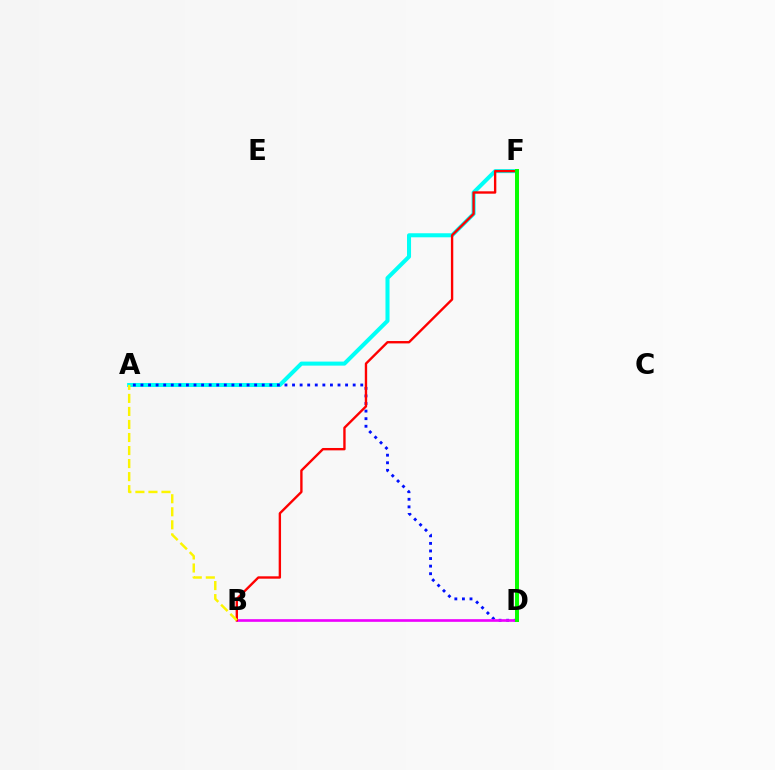{('A', 'F'): [{'color': '#00fff6', 'line_style': 'solid', 'thickness': 2.91}], ('A', 'D'): [{'color': '#0010ff', 'line_style': 'dotted', 'thickness': 2.06}], ('B', 'D'): [{'color': '#ee00ff', 'line_style': 'solid', 'thickness': 1.91}], ('B', 'F'): [{'color': '#ff0000', 'line_style': 'solid', 'thickness': 1.71}], ('D', 'F'): [{'color': '#08ff00', 'line_style': 'solid', 'thickness': 2.86}], ('A', 'B'): [{'color': '#fcf500', 'line_style': 'dashed', 'thickness': 1.77}]}